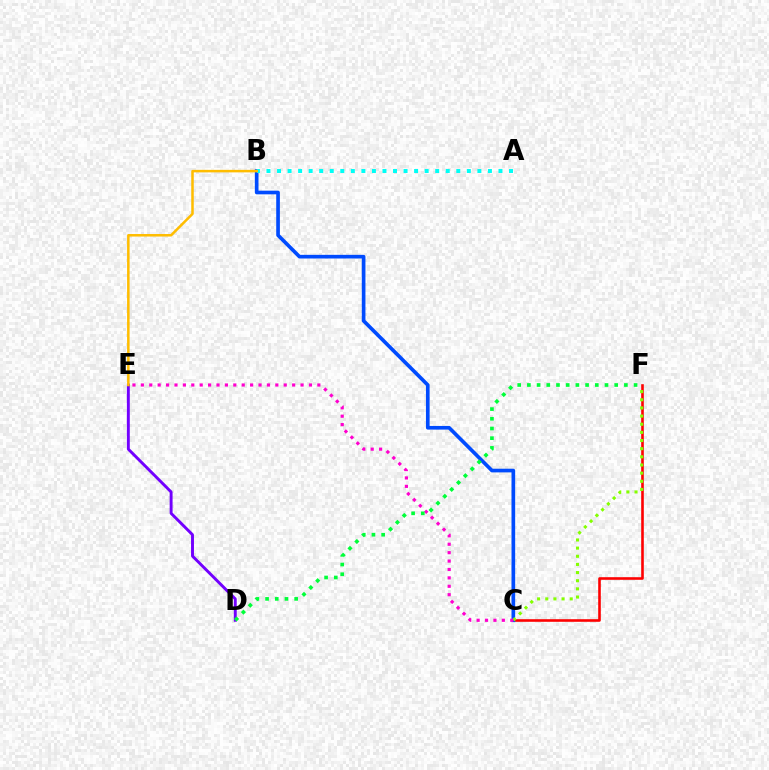{('C', 'F'): [{'color': '#ff0000', 'line_style': 'solid', 'thickness': 1.87}, {'color': '#84ff00', 'line_style': 'dotted', 'thickness': 2.21}], ('B', 'C'): [{'color': '#004bff', 'line_style': 'solid', 'thickness': 2.64}], ('D', 'E'): [{'color': '#7200ff', 'line_style': 'solid', 'thickness': 2.1}], ('A', 'B'): [{'color': '#00fff6', 'line_style': 'dotted', 'thickness': 2.87}], ('C', 'E'): [{'color': '#ff00cf', 'line_style': 'dotted', 'thickness': 2.28}], ('B', 'E'): [{'color': '#ffbd00', 'line_style': 'solid', 'thickness': 1.81}], ('D', 'F'): [{'color': '#00ff39', 'line_style': 'dotted', 'thickness': 2.64}]}